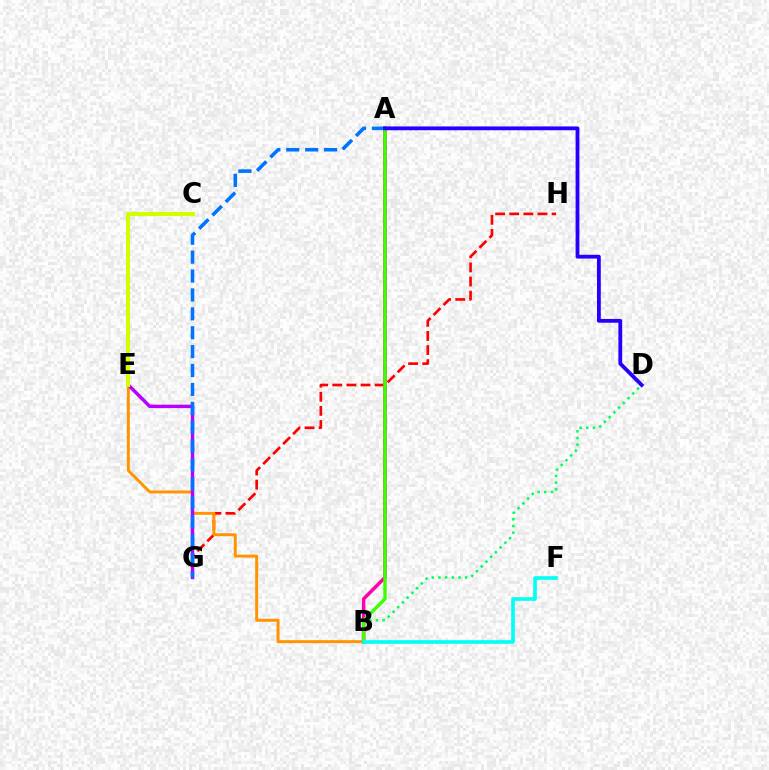{('G', 'H'): [{'color': '#ff0000', 'line_style': 'dashed', 'thickness': 1.92}], ('B', 'E'): [{'color': '#ff9400', 'line_style': 'solid', 'thickness': 2.14}], ('E', 'G'): [{'color': '#b900ff', 'line_style': 'solid', 'thickness': 2.49}], ('B', 'D'): [{'color': '#00ff5c', 'line_style': 'dotted', 'thickness': 1.82}], ('A', 'B'): [{'color': '#ff00ac', 'line_style': 'solid', 'thickness': 2.52}, {'color': '#3dff00', 'line_style': 'solid', 'thickness': 2.46}], ('A', 'G'): [{'color': '#0074ff', 'line_style': 'dashed', 'thickness': 2.57}], ('A', 'D'): [{'color': '#2500ff', 'line_style': 'solid', 'thickness': 2.74}], ('B', 'F'): [{'color': '#00fff6', 'line_style': 'solid', 'thickness': 2.61}], ('C', 'E'): [{'color': '#d1ff00', 'line_style': 'solid', 'thickness': 2.96}]}